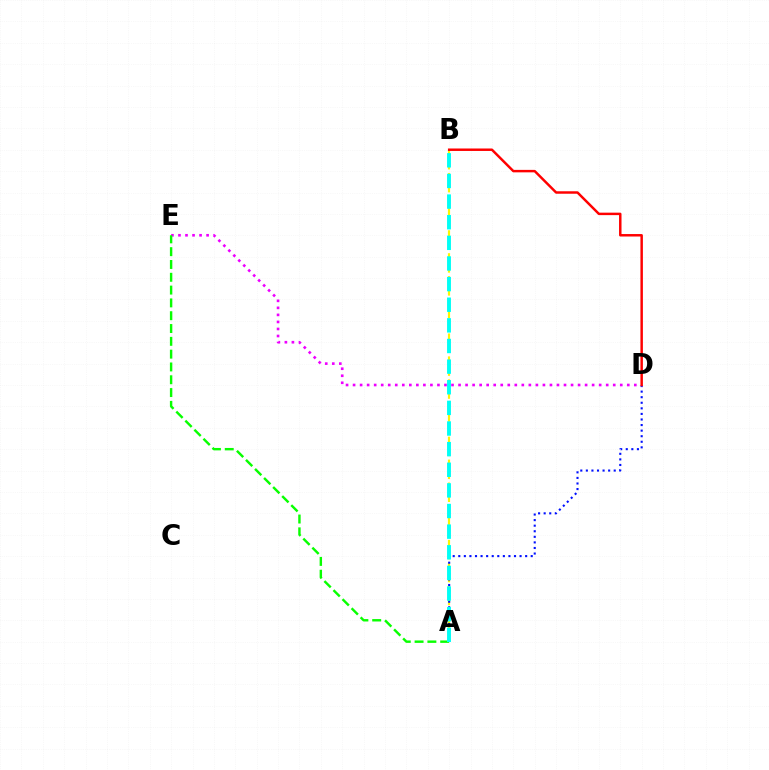{('A', 'B'): [{'color': '#fcf500', 'line_style': 'dashed', 'thickness': 1.56}, {'color': '#00fff6', 'line_style': 'dashed', 'thickness': 2.8}], ('A', 'D'): [{'color': '#0010ff', 'line_style': 'dotted', 'thickness': 1.51}], ('D', 'E'): [{'color': '#ee00ff', 'line_style': 'dotted', 'thickness': 1.91}], ('A', 'E'): [{'color': '#08ff00', 'line_style': 'dashed', 'thickness': 1.74}], ('B', 'D'): [{'color': '#ff0000', 'line_style': 'solid', 'thickness': 1.78}]}